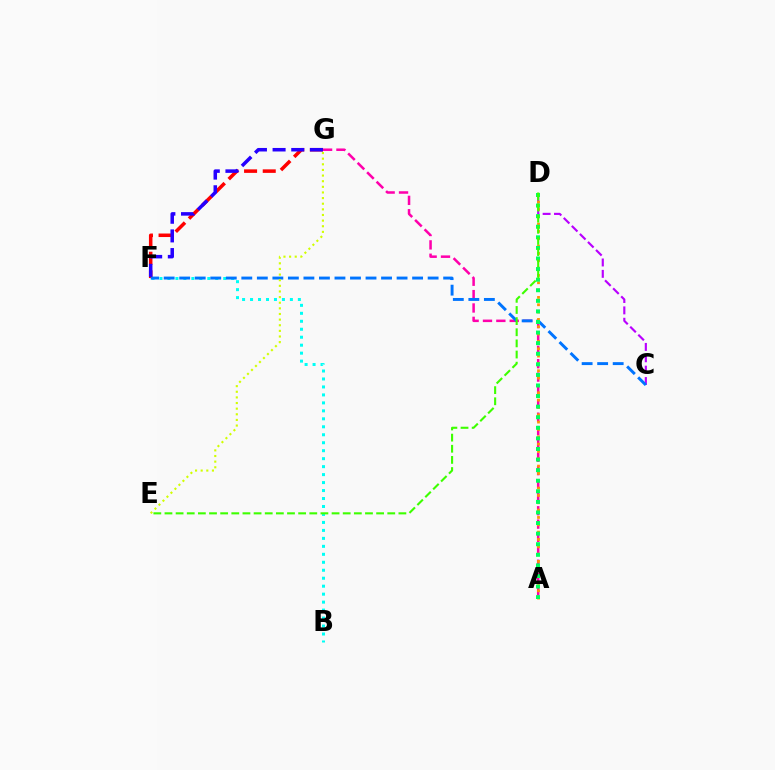{('B', 'F'): [{'color': '#00fff6', 'line_style': 'dotted', 'thickness': 2.17}], ('A', 'G'): [{'color': '#ff00ac', 'line_style': 'dashed', 'thickness': 1.82}], ('C', 'D'): [{'color': '#b900ff', 'line_style': 'dashed', 'thickness': 1.54}], ('F', 'G'): [{'color': '#ff0000', 'line_style': 'dashed', 'thickness': 2.54}, {'color': '#2500ff', 'line_style': 'dashed', 'thickness': 2.53}], ('C', 'F'): [{'color': '#0074ff', 'line_style': 'dashed', 'thickness': 2.11}], ('A', 'D'): [{'color': '#ff9400', 'line_style': 'dotted', 'thickness': 1.99}, {'color': '#00ff5c', 'line_style': 'dotted', 'thickness': 2.88}], ('E', 'G'): [{'color': '#d1ff00', 'line_style': 'dotted', 'thickness': 1.53}], ('D', 'E'): [{'color': '#3dff00', 'line_style': 'dashed', 'thickness': 1.51}]}